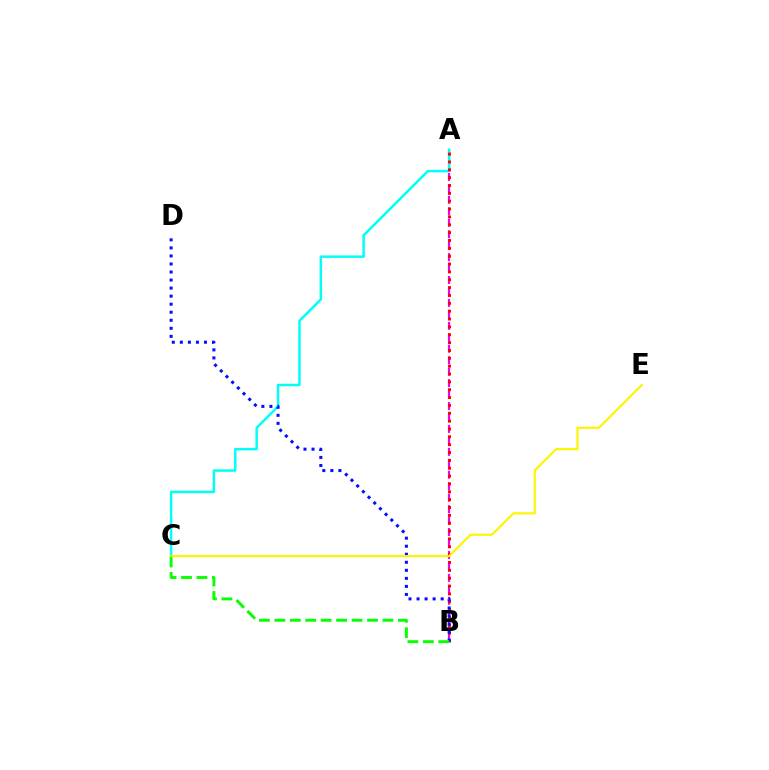{('A', 'B'): [{'color': '#ee00ff', 'line_style': 'dashed', 'thickness': 1.56}, {'color': '#ff0000', 'line_style': 'dotted', 'thickness': 2.13}], ('A', 'C'): [{'color': '#00fff6', 'line_style': 'solid', 'thickness': 1.79}], ('B', 'D'): [{'color': '#0010ff', 'line_style': 'dotted', 'thickness': 2.19}], ('B', 'C'): [{'color': '#08ff00', 'line_style': 'dashed', 'thickness': 2.1}], ('C', 'E'): [{'color': '#fcf500', 'line_style': 'solid', 'thickness': 1.55}]}